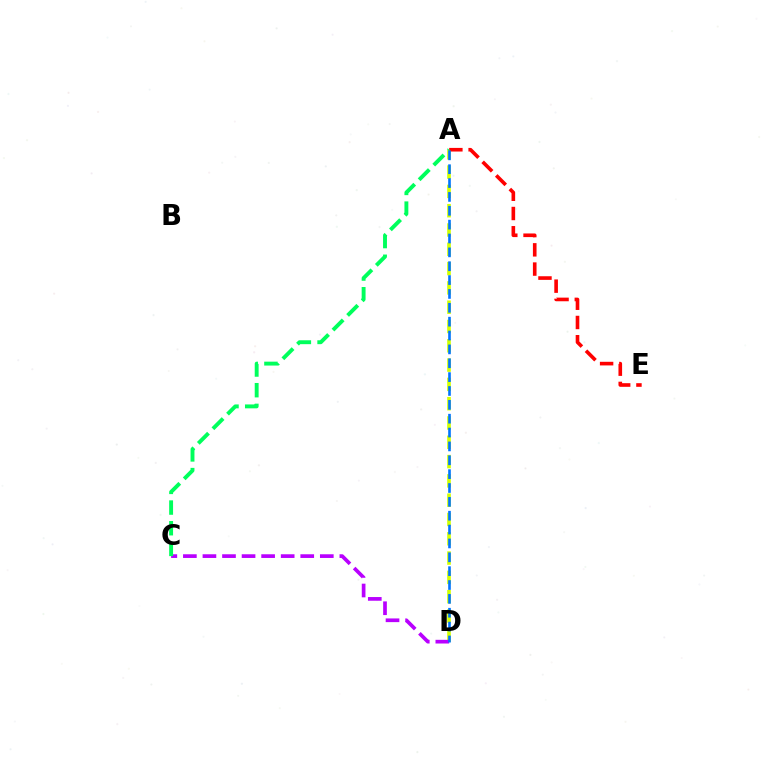{('A', 'D'): [{'color': '#d1ff00', 'line_style': 'dashed', 'thickness': 2.62}, {'color': '#0074ff', 'line_style': 'dashed', 'thickness': 1.88}], ('A', 'E'): [{'color': '#ff0000', 'line_style': 'dashed', 'thickness': 2.61}], ('C', 'D'): [{'color': '#b900ff', 'line_style': 'dashed', 'thickness': 2.66}], ('A', 'C'): [{'color': '#00ff5c', 'line_style': 'dashed', 'thickness': 2.81}]}